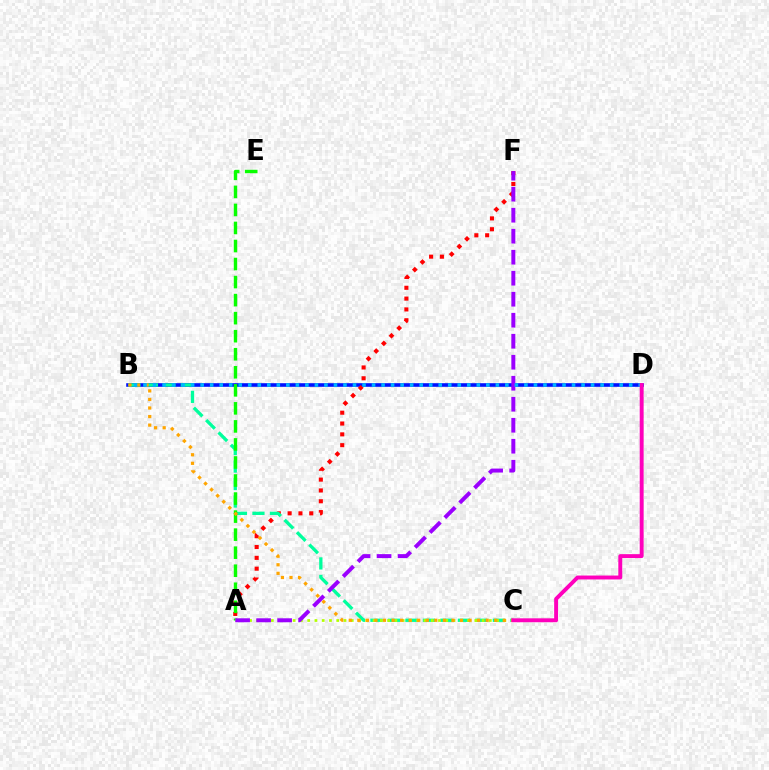{('B', 'D'): [{'color': '#0010ff', 'line_style': 'solid', 'thickness': 2.6}, {'color': '#00b5ff', 'line_style': 'dotted', 'thickness': 2.59}], ('A', 'F'): [{'color': '#ff0000', 'line_style': 'dotted', 'thickness': 2.94}, {'color': '#9b00ff', 'line_style': 'dashed', 'thickness': 2.85}], ('B', 'C'): [{'color': '#00ff9d', 'line_style': 'dashed', 'thickness': 2.38}, {'color': '#ffa500', 'line_style': 'dotted', 'thickness': 2.32}], ('A', 'E'): [{'color': '#08ff00', 'line_style': 'dashed', 'thickness': 2.45}], ('A', 'C'): [{'color': '#b3ff00', 'line_style': 'dotted', 'thickness': 1.97}], ('C', 'D'): [{'color': '#ff00bd', 'line_style': 'solid', 'thickness': 2.82}]}